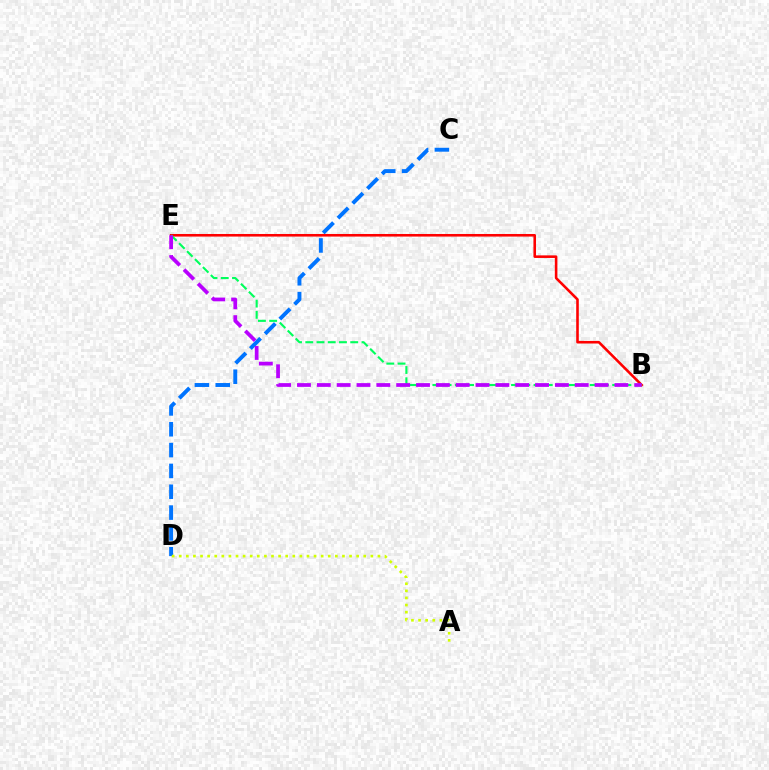{('C', 'D'): [{'color': '#0074ff', 'line_style': 'dashed', 'thickness': 2.83}], ('B', 'E'): [{'color': '#ff0000', 'line_style': 'solid', 'thickness': 1.86}, {'color': '#00ff5c', 'line_style': 'dashed', 'thickness': 1.53}, {'color': '#b900ff', 'line_style': 'dashed', 'thickness': 2.7}], ('A', 'D'): [{'color': '#d1ff00', 'line_style': 'dotted', 'thickness': 1.93}]}